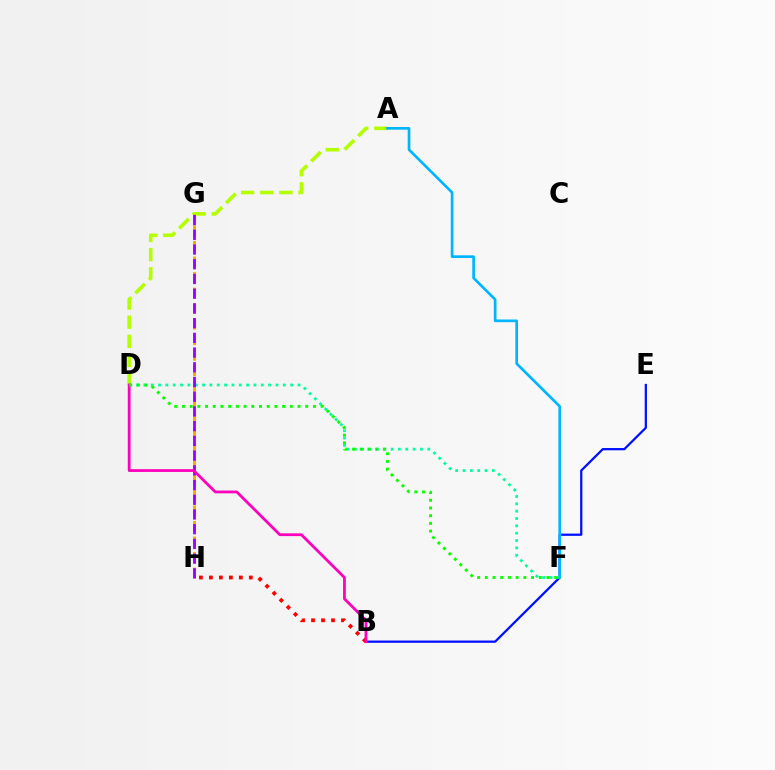{('A', 'D'): [{'color': '#b3ff00', 'line_style': 'dashed', 'thickness': 2.6}], ('B', 'E'): [{'color': '#0010ff', 'line_style': 'solid', 'thickness': 1.63}], ('G', 'H'): [{'color': '#ffa500', 'line_style': 'dashed', 'thickness': 2.11}, {'color': '#9b00ff', 'line_style': 'dashed', 'thickness': 2.0}], ('D', 'F'): [{'color': '#00ff9d', 'line_style': 'dotted', 'thickness': 1.99}, {'color': '#08ff00', 'line_style': 'dotted', 'thickness': 2.09}], ('A', 'F'): [{'color': '#00b5ff', 'line_style': 'solid', 'thickness': 1.93}], ('B', 'H'): [{'color': '#ff0000', 'line_style': 'dotted', 'thickness': 2.71}], ('B', 'D'): [{'color': '#ff00bd', 'line_style': 'solid', 'thickness': 2.0}]}